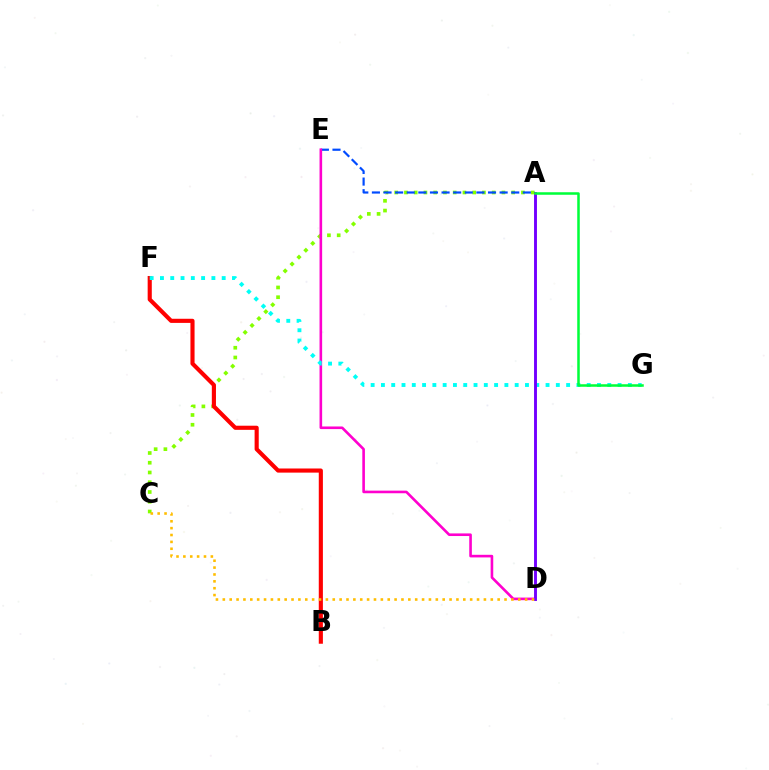{('A', 'C'): [{'color': '#84ff00', 'line_style': 'dotted', 'thickness': 2.65}], ('A', 'E'): [{'color': '#004bff', 'line_style': 'dashed', 'thickness': 1.58}], ('B', 'F'): [{'color': '#ff0000', 'line_style': 'solid', 'thickness': 2.97}], ('D', 'E'): [{'color': '#ff00cf', 'line_style': 'solid', 'thickness': 1.88}], ('F', 'G'): [{'color': '#00fff6', 'line_style': 'dotted', 'thickness': 2.8}], ('A', 'D'): [{'color': '#7200ff', 'line_style': 'solid', 'thickness': 2.09}], ('C', 'D'): [{'color': '#ffbd00', 'line_style': 'dotted', 'thickness': 1.87}], ('A', 'G'): [{'color': '#00ff39', 'line_style': 'solid', 'thickness': 1.82}]}